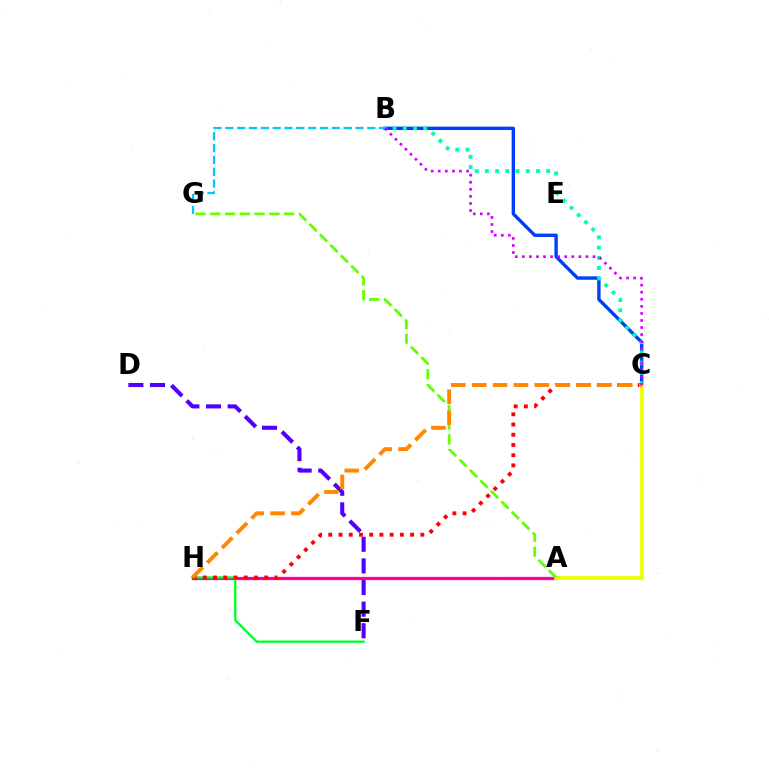{('D', 'F'): [{'color': '#4f00ff', 'line_style': 'dashed', 'thickness': 2.94}], ('B', 'C'): [{'color': '#003fff', 'line_style': 'solid', 'thickness': 2.44}, {'color': '#00ffaf', 'line_style': 'dotted', 'thickness': 2.77}, {'color': '#d600ff', 'line_style': 'dotted', 'thickness': 1.92}], ('A', 'H'): [{'color': '#ff00a0', 'line_style': 'solid', 'thickness': 2.35}], ('F', 'H'): [{'color': '#00ff27', 'line_style': 'solid', 'thickness': 1.65}], ('A', 'C'): [{'color': '#eeff00', 'line_style': 'solid', 'thickness': 2.75}], ('A', 'G'): [{'color': '#66ff00', 'line_style': 'dashed', 'thickness': 2.01}], ('B', 'G'): [{'color': '#00c7ff', 'line_style': 'dashed', 'thickness': 1.61}], ('C', 'H'): [{'color': '#ff0000', 'line_style': 'dotted', 'thickness': 2.78}, {'color': '#ff8800', 'line_style': 'dashed', 'thickness': 2.84}]}